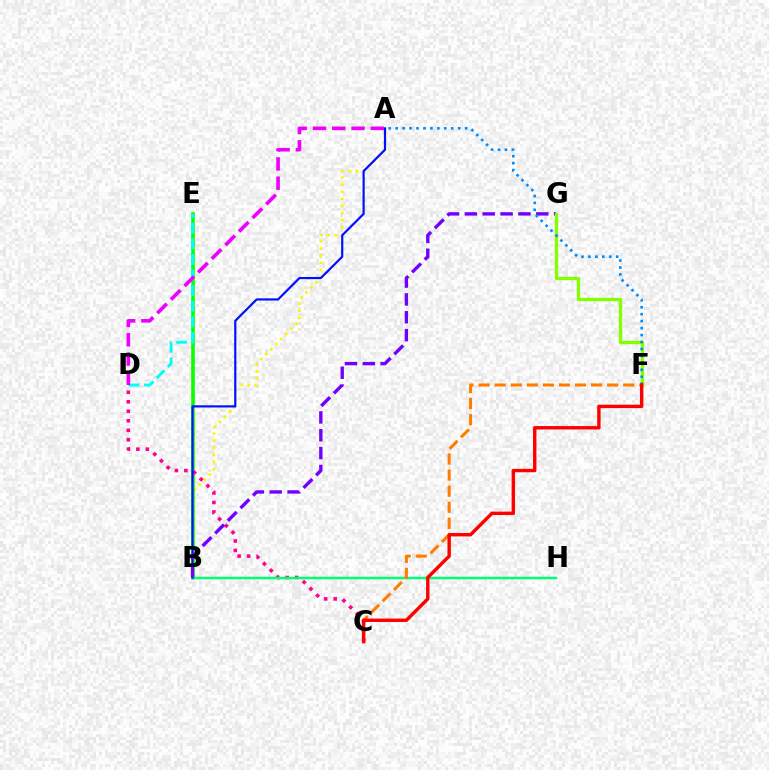{('A', 'B'): [{'color': '#fcf500', 'line_style': 'dotted', 'thickness': 1.93}, {'color': '#0010ff', 'line_style': 'solid', 'thickness': 1.57}], ('B', 'E'): [{'color': '#08ff00', 'line_style': 'solid', 'thickness': 2.58}], ('C', 'D'): [{'color': '#ff0094', 'line_style': 'dotted', 'thickness': 2.58}], ('B', 'H'): [{'color': '#00ff74', 'line_style': 'solid', 'thickness': 1.78}], ('C', 'F'): [{'color': '#ff7c00', 'line_style': 'dashed', 'thickness': 2.18}, {'color': '#ff0000', 'line_style': 'solid', 'thickness': 2.45}], ('D', 'E'): [{'color': '#00fff6', 'line_style': 'dashed', 'thickness': 2.12}], ('B', 'G'): [{'color': '#7200ff', 'line_style': 'dashed', 'thickness': 2.43}], ('F', 'G'): [{'color': '#84ff00', 'line_style': 'solid', 'thickness': 2.37}], ('A', 'F'): [{'color': '#008cff', 'line_style': 'dotted', 'thickness': 1.89}], ('A', 'D'): [{'color': '#ee00ff', 'line_style': 'dashed', 'thickness': 2.62}]}